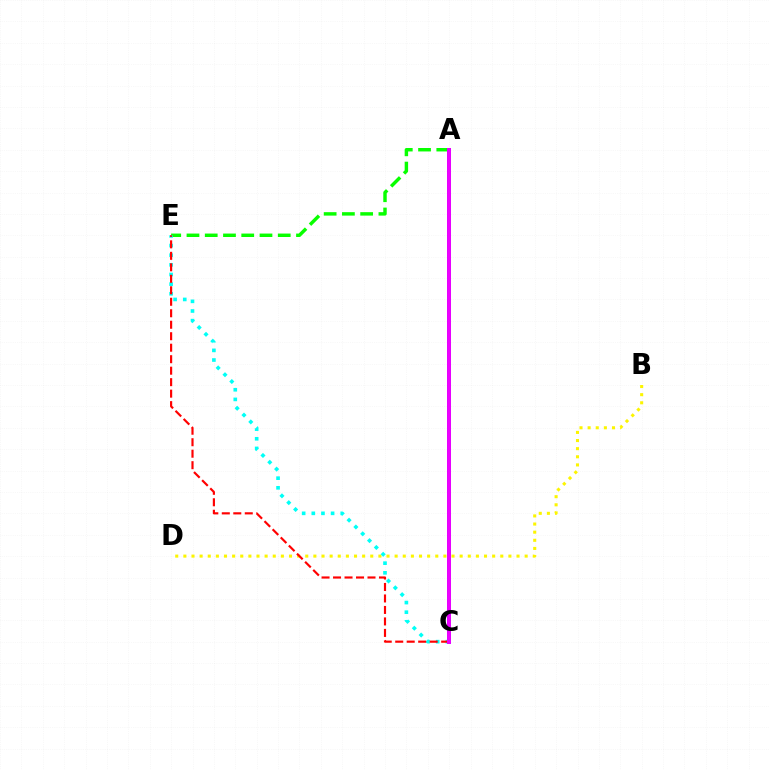{('A', 'E'): [{'color': '#08ff00', 'line_style': 'dashed', 'thickness': 2.48}], ('A', 'C'): [{'color': '#0010ff', 'line_style': 'solid', 'thickness': 2.8}, {'color': '#ee00ff', 'line_style': 'solid', 'thickness': 2.84}], ('B', 'D'): [{'color': '#fcf500', 'line_style': 'dotted', 'thickness': 2.21}], ('C', 'E'): [{'color': '#00fff6', 'line_style': 'dotted', 'thickness': 2.62}, {'color': '#ff0000', 'line_style': 'dashed', 'thickness': 1.56}]}